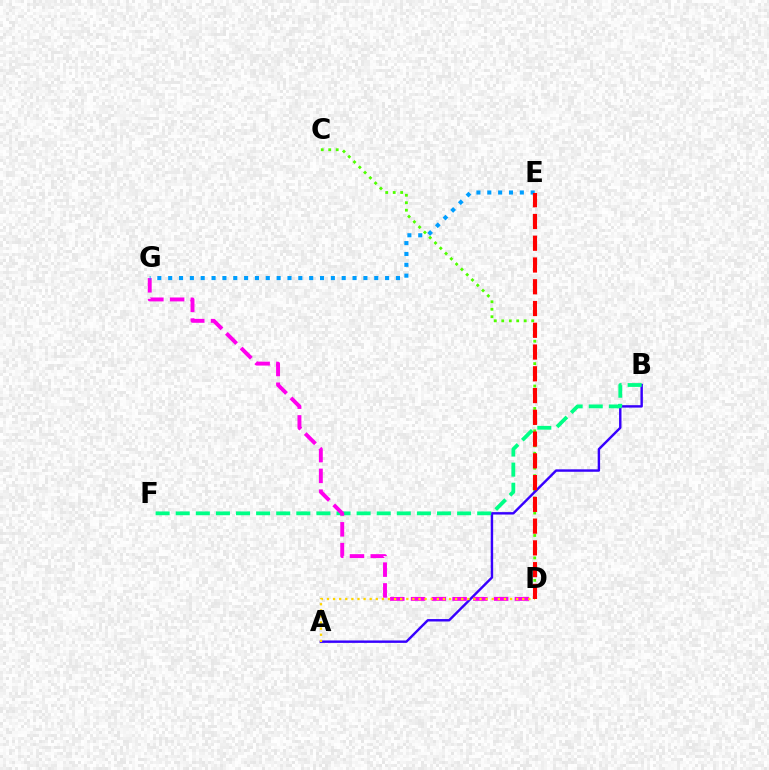{('C', 'D'): [{'color': '#4fff00', 'line_style': 'dotted', 'thickness': 2.03}], ('A', 'B'): [{'color': '#3700ff', 'line_style': 'solid', 'thickness': 1.74}], ('B', 'F'): [{'color': '#00ff86', 'line_style': 'dashed', 'thickness': 2.73}], ('D', 'G'): [{'color': '#ff00ed', 'line_style': 'dashed', 'thickness': 2.82}], ('A', 'D'): [{'color': '#ffd500', 'line_style': 'dotted', 'thickness': 1.66}], ('E', 'G'): [{'color': '#009eff', 'line_style': 'dotted', 'thickness': 2.95}], ('D', 'E'): [{'color': '#ff0000', 'line_style': 'dashed', 'thickness': 2.96}]}